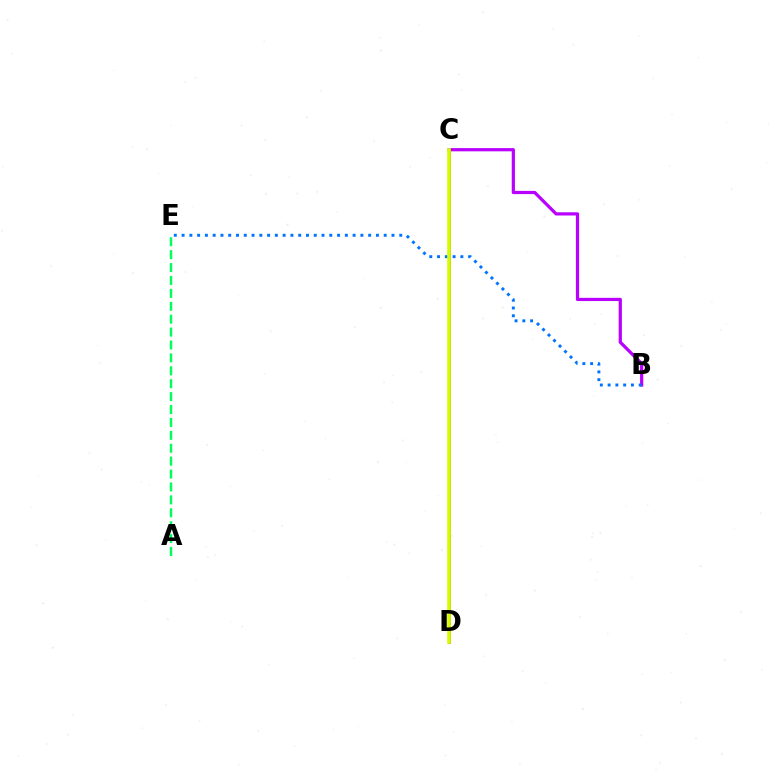{('B', 'C'): [{'color': '#b900ff', 'line_style': 'solid', 'thickness': 2.31}], ('C', 'D'): [{'color': '#ff0000', 'line_style': 'solid', 'thickness': 1.87}, {'color': '#d1ff00', 'line_style': 'solid', 'thickness': 2.63}], ('B', 'E'): [{'color': '#0074ff', 'line_style': 'dotted', 'thickness': 2.11}], ('A', 'E'): [{'color': '#00ff5c', 'line_style': 'dashed', 'thickness': 1.75}]}